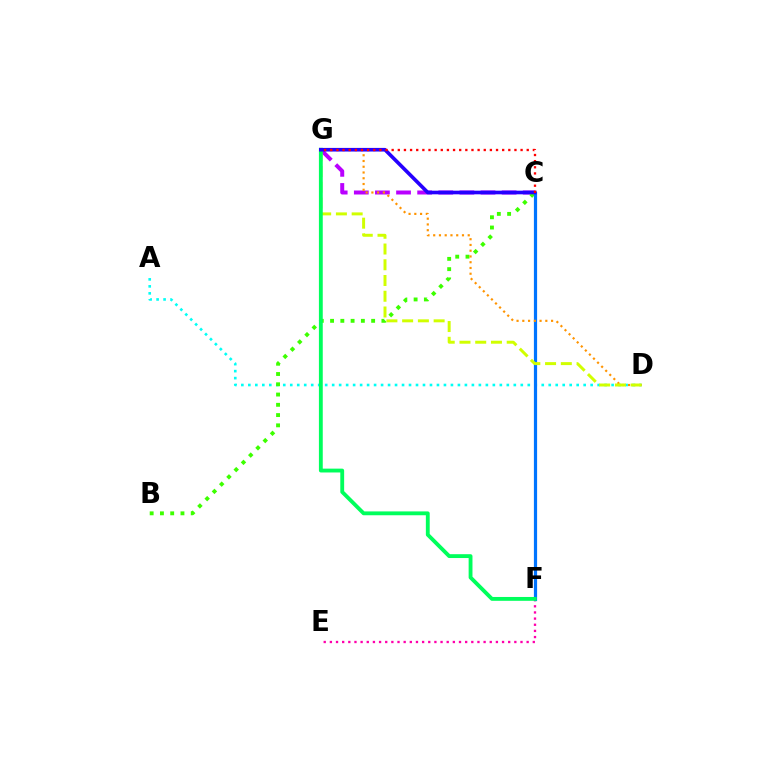{('E', 'F'): [{'color': '#ff00ac', 'line_style': 'dotted', 'thickness': 1.67}], ('A', 'D'): [{'color': '#00fff6', 'line_style': 'dotted', 'thickness': 1.9}], ('C', 'G'): [{'color': '#b900ff', 'line_style': 'dashed', 'thickness': 2.87}, {'color': '#2500ff', 'line_style': 'solid', 'thickness': 2.62}, {'color': '#ff0000', 'line_style': 'dotted', 'thickness': 1.67}], ('B', 'C'): [{'color': '#3dff00', 'line_style': 'dotted', 'thickness': 2.79}], ('C', 'F'): [{'color': '#0074ff', 'line_style': 'solid', 'thickness': 2.3}], ('D', 'G'): [{'color': '#ff9400', 'line_style': 'dotted', 'thickness': 1.56}, {'color': '#d1ff00', 'line_style': 'dashed', 'thickness': 2.14}], ('F', 'G'): [{'color': '#00ff5c', 'line_style': 'solid', 'thickness': 2.77}]}